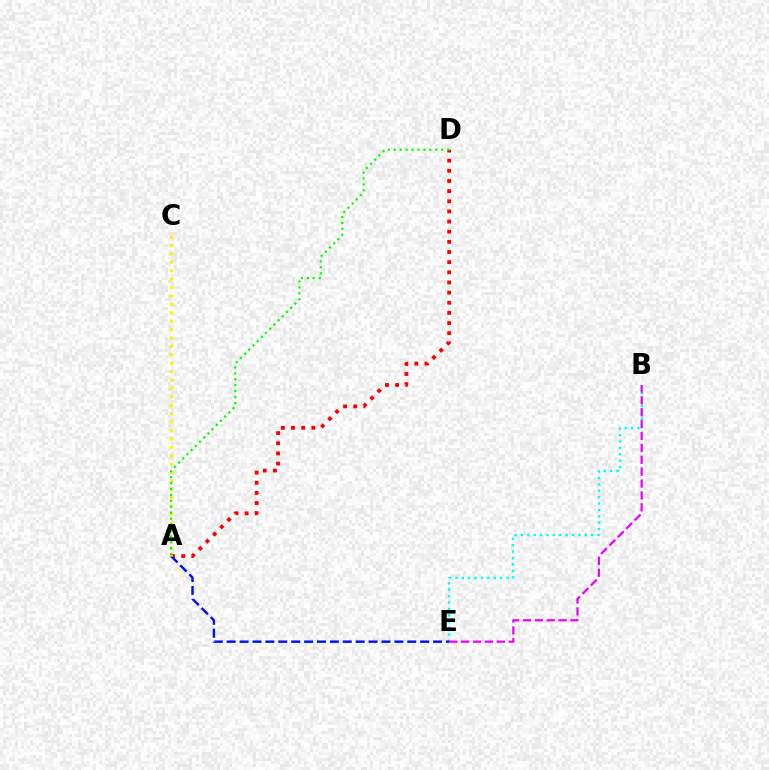{('B', 'E'): [{'color': '#00fff6', 'line_style': 'dotted', 'thickness': 1.73}, {'color': '#ee00ff', 'line_style': 'dashed', 'thickness': 1.61}], ('A', 'D'): [{'color': '#ff0000', 'line_style': 'dotted', 'thickness': 2.76}, {'color': '#08ff00', 'line_style': 'dotted', 'thickness': 1.61}], ('A', 'E'): [{'color': '#0010ff', 'line_style': 'dashed', 'thickness': 1.75}], ('A', 'C'): [{'color': '#fcf500', 'line_style': 'dotted', 'thickness': 2.28}]}